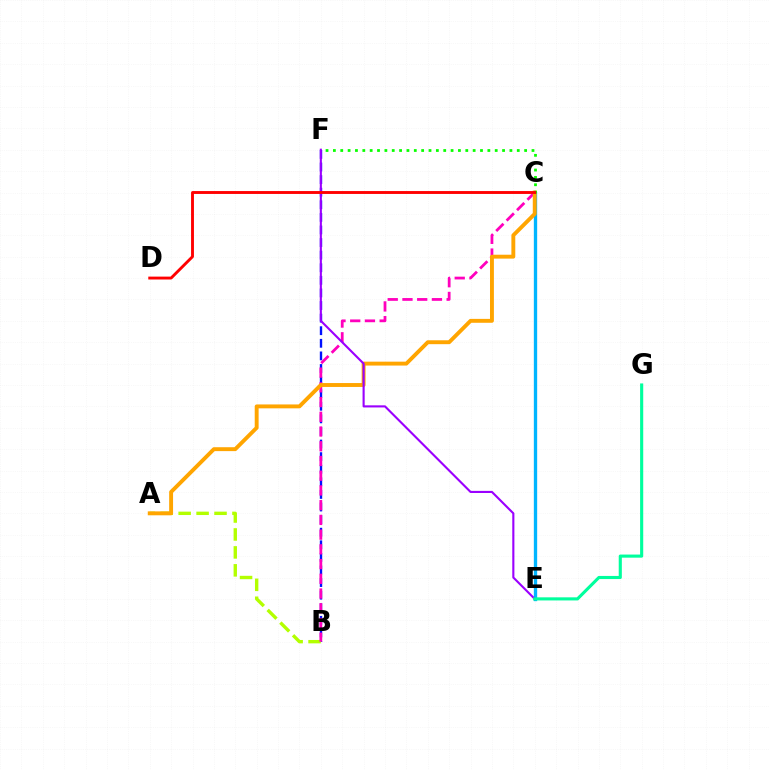{('C', 'E'): [{'color': '#00b5ff', 'line_style': 'solid', 'thickness': 2.39}], ('B', 'F'): [{'color': '#0010ff', 'line_style': 'dashed', 'thickness': 1.71}], ('A', 'B'): [{'color': '#b3ff00', 'line_style': 'dashed', 'thickness': 2.44}], ('B', 'C'): [{'color': '#ff00bd', 'line_style': 'dashed', 'thickness': 2.0}], ('A', 'C'): [{'color': '#ffa500', 'line_style': 'solid', 'thickness': 2.81}], ('C', 'F'): [{'color': '#08ff00', 'line_style': 'dotted', 'thickness': 2.0}], ('E', 'F'): [{'color': '#9b00ff', 'line_style': 'solid', 'thickness': 1.52}], ('E', 'G'): [{'color': '#00ff9d', 'line_style': 'solid', 'thickness': 2.24}], ('C', 'D'): [{'color': '#ff0000', 'line_style': 'solid', 'thickness': 2.08}]}